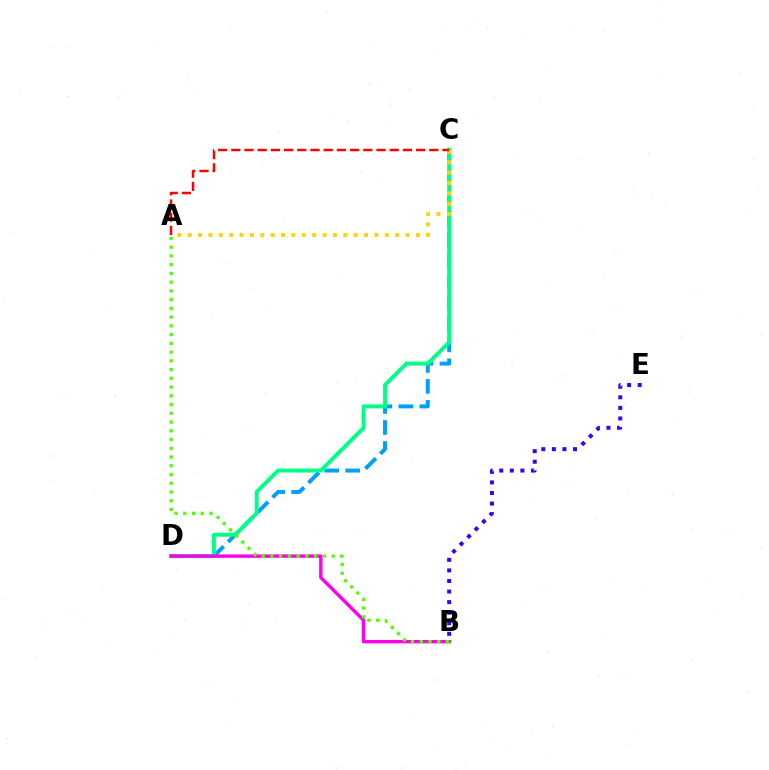{('C', 'D'): [{'color': '#009eff', 'line_style': 'dashed', 'thickness': 2.85}, {'color': '#00ff86', 'line_style': 'solid', 'thickness': 2.84}], ('A', 'C'): [{'color': '#ffd500', 'line_style': 'dotted', 'thickness': 2.82}, {'color': '#ff0000', 'line_style': 'dashed', 'thickness': 1.79}], ('B', 'D'): [{'color': '#ff00ed', 'line_style': 'solid', 'thickness': 2.45}], ('A', 'B'): [{'color': '#4fff00', 'line_style': 'dotted', 'thickness': 2.38}], ('B', 'E'): [{'color': '#3700ff', 'line_style': 'dotted', 'thickness': 2.87}]}